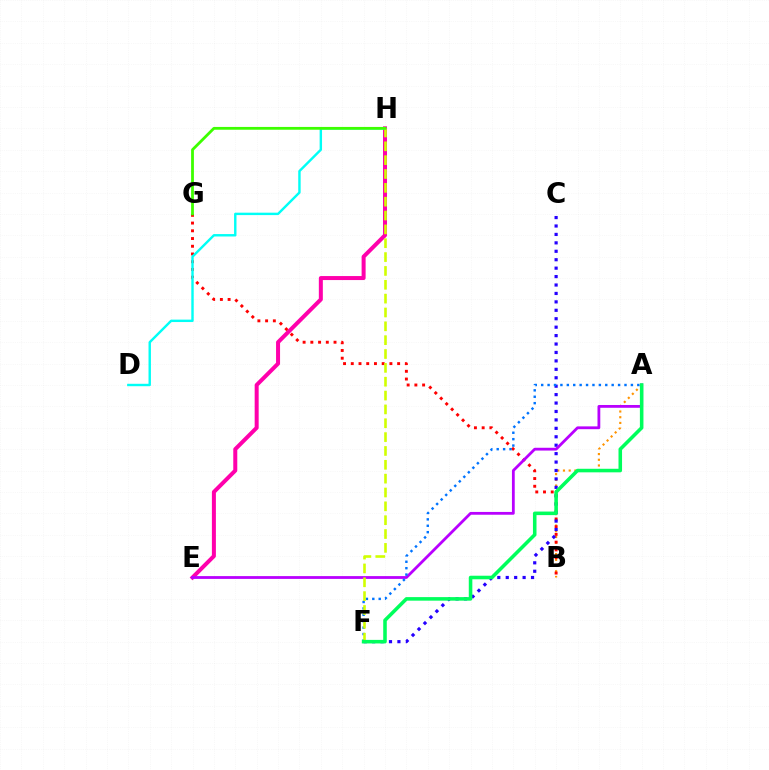{('E', 'H'): [{'color': '#ff00ac', 'line_style': 'solid', 'thickness': 2.88}], ('A', 'B'): [{'color': '#ff9400', 'line_style': 'dotted', 'thickness': 1.55}], ('B', 'G'): [{'color': '#ff0000', 'line_style': 'dotted', 'thickness': 2.1}], ('C', 'F'): [{'color': '#2500ff', 'line_style': 'dotted', 'thickness': 2.29}], ('D', 'H'): [{'color': '#00fff6', 'line_style': 'solid', 'thickness': 1.74}], ('A', 'E'): [{'color': '#b900ff', 'line_style': 'solid', 'thickness': 2.01}], ('A', 'F'): [{'color': '#0074ff', 'line_style': 'dotted', 'thickness': 1.74}, {'color': '#00ff5c', 'line_style': 'solid', 'thickness': 2.56}], ('F', 'H'): [{'color': '#d1ff00', 'line_style': 'dashed', 'thickness': 1.88}], ('G', 'H'): [{'color': '#3dff00', 'line_style': 'solid', 'thickness': 2.02}]}